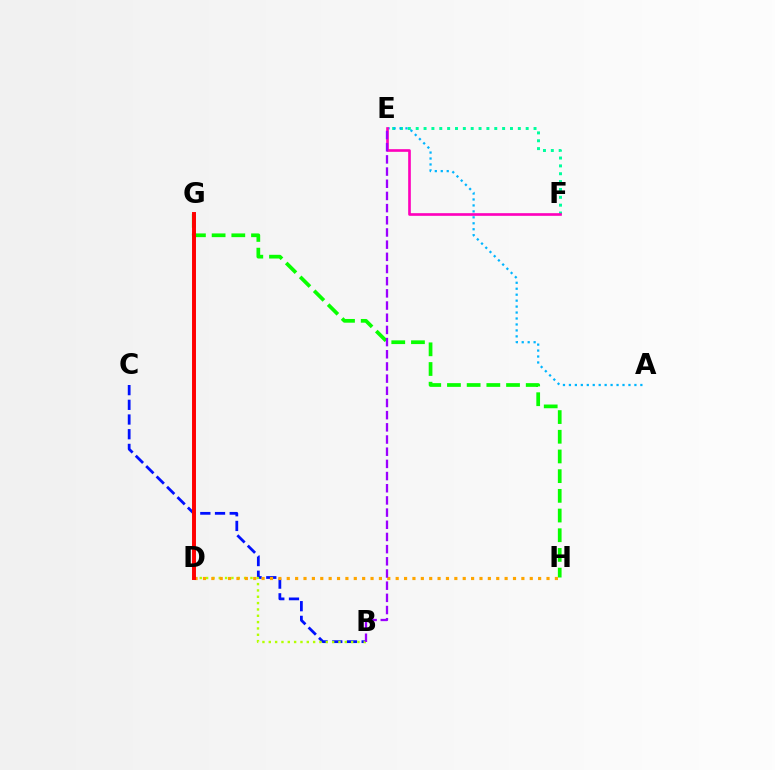{('E', 'F'): [{'color': '#00ff9d', 'line_style': 'dotted', 'thickness': 2.13}, {'color': '#ff00bd', 'line_style': 'solid', 'thickness': 1.91}], ('B', 'C'): [{'color': '#0010ff', 'line_style': 'dashed', 'thickness': 2.0}], ('A', 'E'): [{'color': '#00b5ff', 'line_style': 'dotted', 'thickness': 1.62}], ('G', 'H'): [{'color': '#08ff00', 'line_style': 'dashed', 'thickness': 2.68}], ('B', 'D'): [{'color': '#b3ff00', 'line_style': 'dotted', 'thickness': 1.72}], ('D', 'H'): [{'color': '#ffa500', 'line_style': 'dotted', 'thickness': 2.28}], ('B', 'E'): [{'color': '#9b00ff', 'line_style': 'dashed', 'thickness': 1.65}], ('D', 'G'): [{'color': '#ff0000', 'line_style': 'solid', 'thickness': 2.84}]}